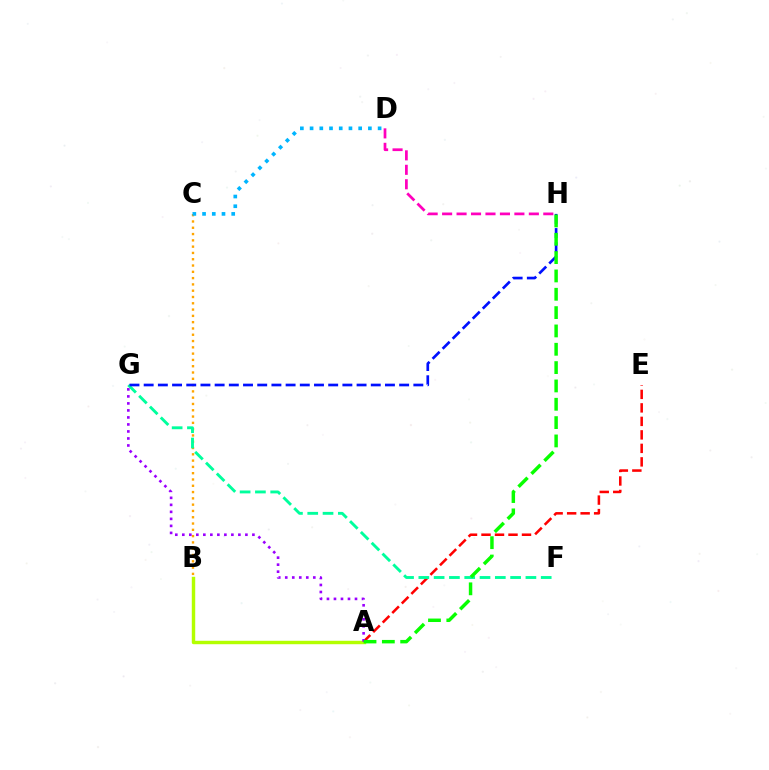{('B', 'C'): [{'color': '#ffa500', 'line_style': 'dotted', 'thickness': 1.71}], ('A', 'B'): [{'color': '#b3ff00', 'line_style': 'solid', 'thickness': 2.47}], ('C', 'D'): [{'color': '#00b5ff', 'line_style': 'dotted', 'thickness': 2.64}], ('A', 'E'): [{'color': '#ff0000', 'line_style': 'dashed', 'thickness': 1.83}], ('F', 'G'): [{'color': '#00ff9d', 'line_style': 'dashed', 'thickness': 2.08}], ('A', 'G'): [{'color': '#9b00ff', 'line_style': 'dotted', 'thickness': 1.9}], ('G', 'H'): [{'color': '#0010ff', 'line_style': 'dashed', 'thickness': 1.93}], ('D', 'H'): [{'color': '#ff00bd', 'line_style': 'dashed', 'thickness': 1.96}], ('A', 'H'): [{'color': '#08ff00', 'line_style': 'dashed', 'thickness': 2.49}]}